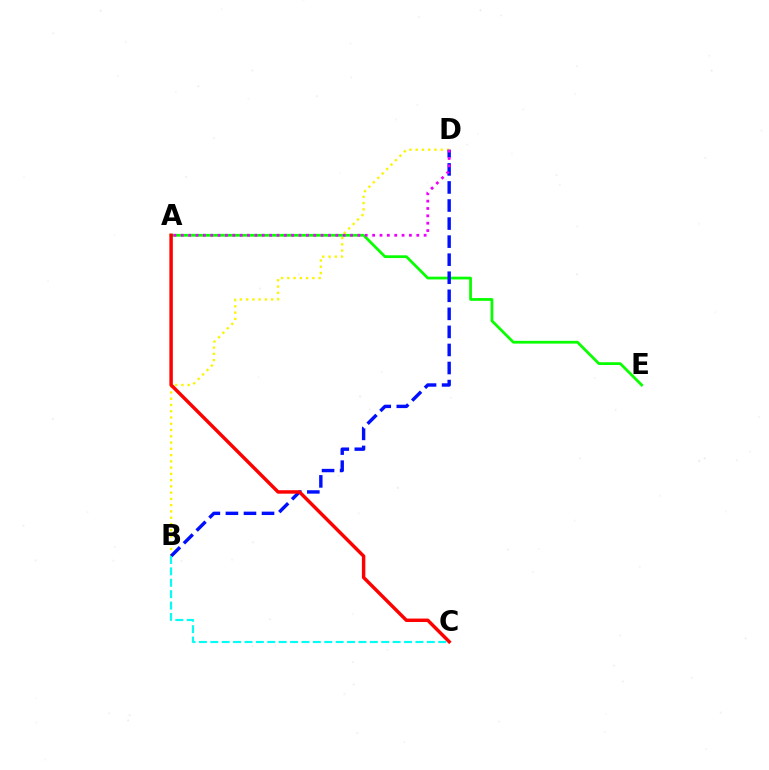{('B', 'D'): [{'color': '#fcf500', 'line_style': 'dotted', 'thickness': 1.7}, {'color': '#0010ff', 'line_style': 'dashed', 'thickness': 2.45}], ('A', 'E'): [{'color': '#08ff00', 'line_style': 'solid', 'thickness': 1.98}], ('A', 'C'): [{'color': '#ff0000', 'line_style': 'solid', 'thickness': 2.48}], ('B', 'C'): [{'color': '#00fff6', 'line_style': 'dashed', 'thickness': 1.55}], ('A', 'D'): [{'color': '#ee00ff', 'line_style': 'dotted', 'thickness': 2.0}]}